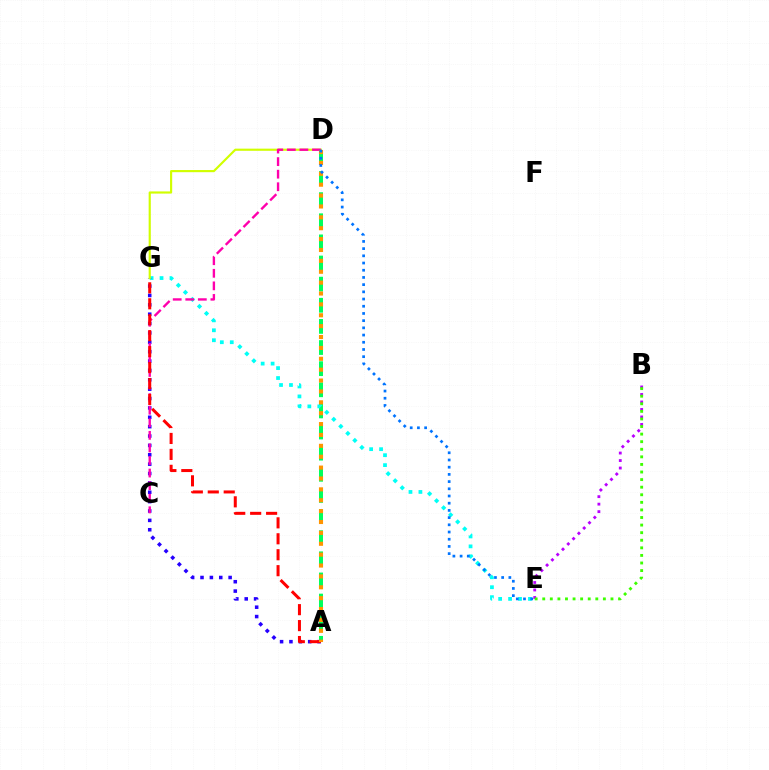{('A', 'D'): [{'color': '#00ff5c', 'line_style': 'dashed', 'thickness': 2.87}, {'color': '#ff9400', 'line_style': 'dotted', 'thickness': 2.96}], ('E', 'G'): [{'color': '#00fff6', 'line_style': 'dotted', 'thickness': 2.7}], ('A', 'G'): [{'color': '#2500ff', 'line_style': 'dotted', 'thickness': 2.55}, {'color': '#ff0000', 'line_style': 'dashed', 'thickness': 2.17}], ('D', 'G'): [{'color': '#d1ff00', 'line_style': 'solid', 'thickness': 1.55}], ('B', 'E'): [{'color': '#b900ff', 'line_style': 'dotted', 'thickness': 2.04}, {'color': '#3dff00', 'line_style': 'dotted', 'thickness': 2.06}], ('C', 'D'): [{'color': '#ff00ac', 'line_style': 'dashed', 'thickness': 1.71}], ('D', 'E'): [{'color': '#0074ff', 'line_style': 'dotted', 'thickness': 1.96}]}